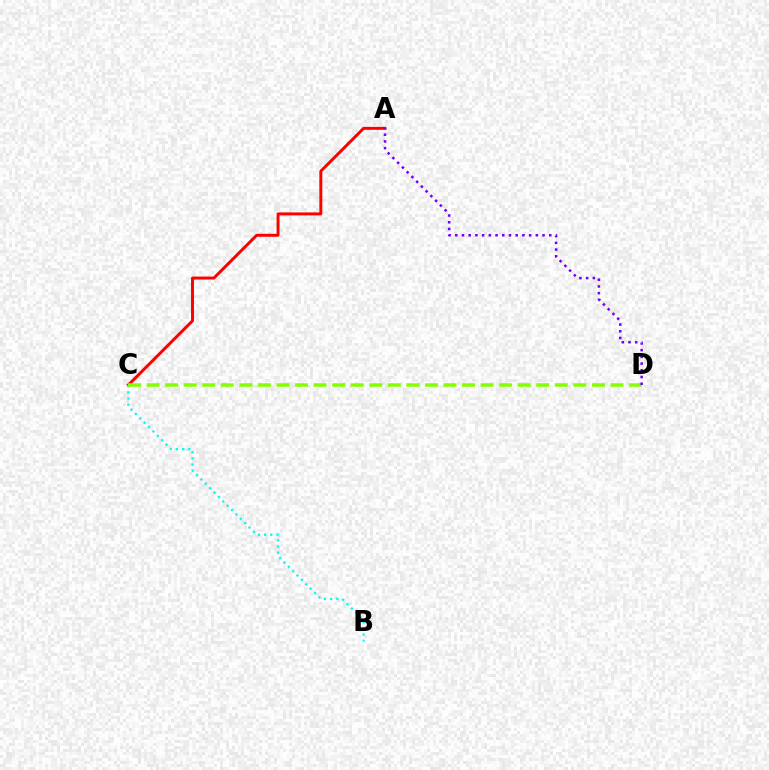{('A', 'C'): [{'color': '#ff0000', 'line_style': 'solid', 'thickness': 2.13}], ('B', 'C'): [{'color': '#00fff6', 'line_style': 'dotted', 'thickness': 1.68}], ('C', 'D'): [{'color': '#84ff00', 'line_style': 'dashed', 'thickness': 2.52}], ('A', 'D'): [{'color': '#7200ff', 'line_style': 'dotted', 'thickness': 1.82}]}